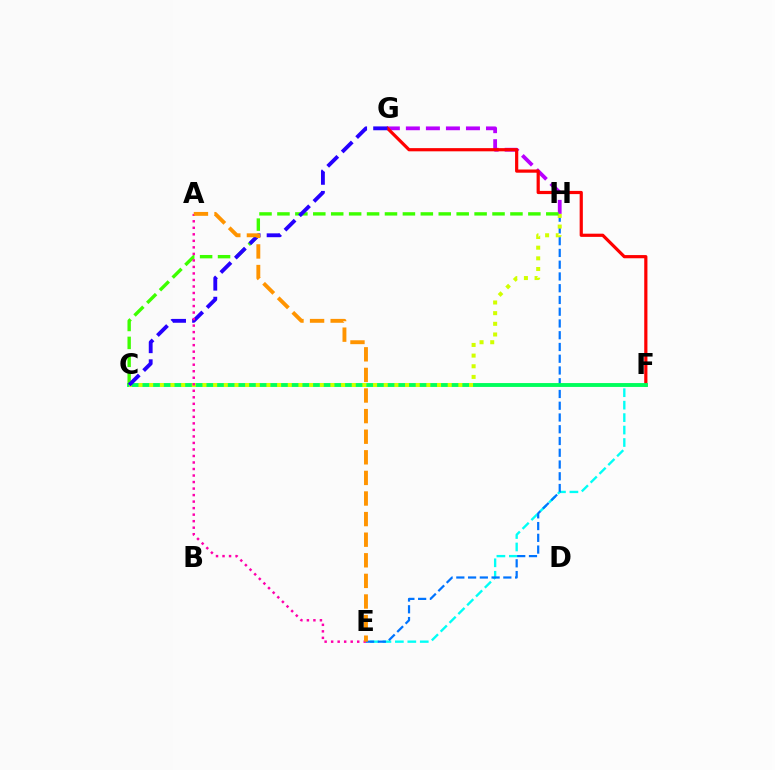{('E', 'F'): [{'color': '#00fff6', 'line_style': 'dashed', 'thickness': 1.69}], ('G', 'H'): [{'color': '#b900ff', 'line_style': 'dashed', 'thickness': 2.72}], ('E', 'H'): [{'color': '#0074ff', 'line_style': 'dashed', 'thickness': 1.6}], ('F', 'G'): [{'color': '#ff0000', 'line_style': 'solid', 'thickness': 2.3}], ('C', 'F'): [{'color': '#00ff5c', 'line_style': 'solid', 'thickness': 2.78}], ('C', 'H'): [{'color': '#d1ff00', 'line_style': 'dotted', 'thickness': 2.9}, {'color': '#3dff00', 'line_style': 'dashed', 'thickness': 2.43}], ('C', 'G'): [{'color': '#2500ff', 'line_style': 'dashed', 'thickness': 2.77}], ('A', 'E'): [{'color': '#ff00ac', 'line_style': 'dotted', 'thickness': 1.77}, {'color': '#ff9400', 'line_style': 'dashed', 'thickness': 2.8}]}